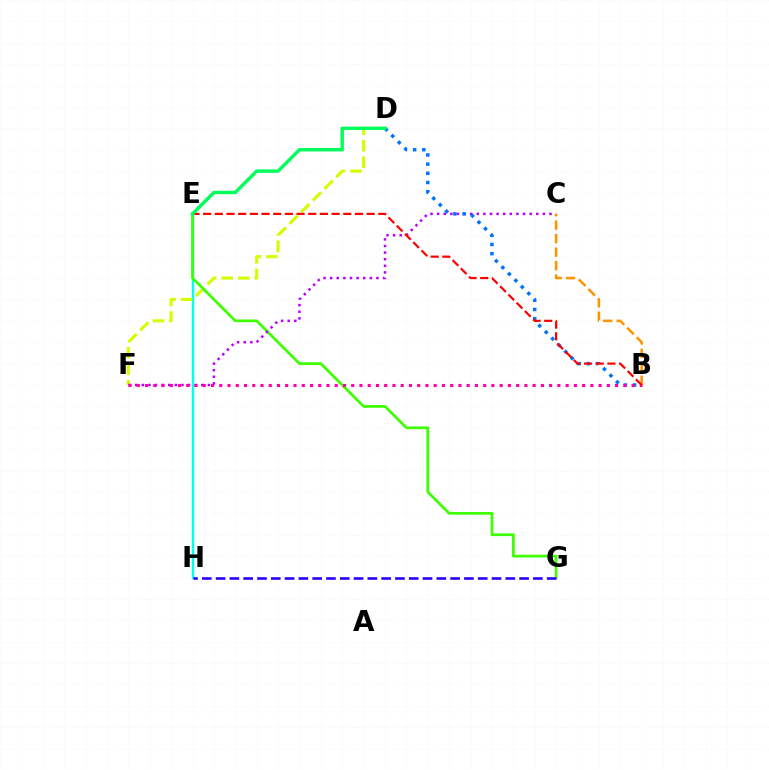{('E', 'H'): [{'color': '#00fff6', 'line_style': 'solid', 'thickness': 1.77}], ('D', 'F'): [{'color': '#d1ff00', 'line_style': 'dashed', 'thickness': 2.24}], ('B', 'C'): [{'color': '#ff9400', 'line_style': 'dashed', 'thickness': 1.83}], ('E', 'G'): [{'color': '#3dff00', 'line_style': 'solid', 'thickness': 1.96}], ('C', 'F'): [{'color': '#b900ff', 'line_style': 'dotted', 'thickness': 1.8}], ('B', 'D'): [{'color': '#0074ff', 'line_style': 'dotted', 'thickness': 2.5}], ('B', 'F'): [{'color': '#ff00ac', 'line_style': 'dotted', 'thickness': 2.24}], ('B', 'E'): [{'color': '#ff0000', 'line_style': 'dashed', 'thickness': 1.59}], ('D', 'E'): [{'color': '#00ff5c', 'line_style': 'solid', 'thickness': 2.45}], ('G', 'H'): [{'color': '#2500ff', 'line_style': 'dashed', 'thickness': 1.87}]}